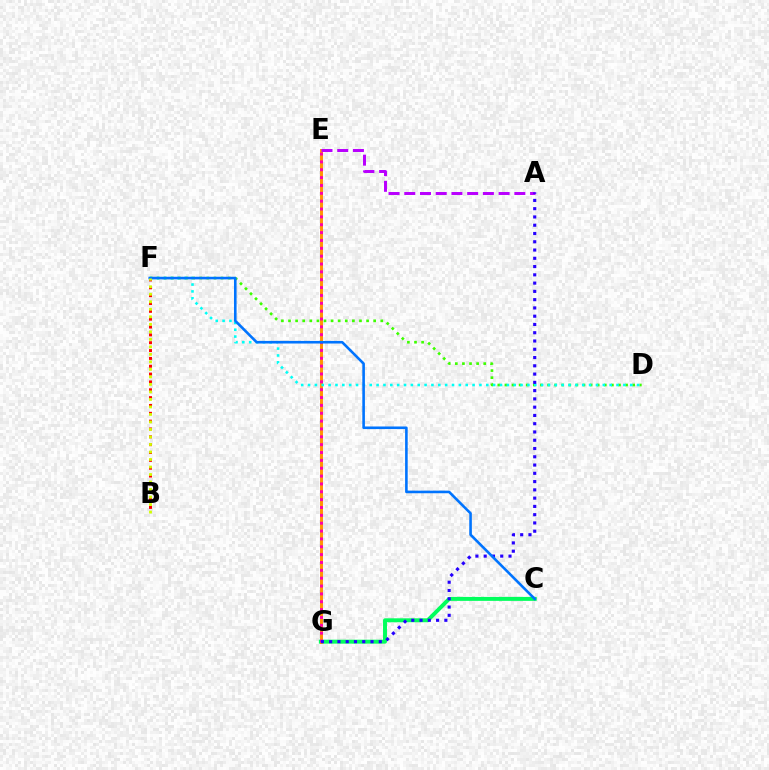{('C', 'G'): [{'color': '#00ff5c', 'line_style': 'solid', 'thickness': 2.84}], ('D', 'F'): [{'color': '#3dff00', 'line_style': 'dotted', 'thickness': 1.93}, {'color': '#00fff6', 'line_style': 'dotted', 'thickness': 1.86}], ('B', 'F'): [{'color': '#ff0000', 'line_style': 'dotted', 'thickness': 2.13}, {'color': '#d1ff00', 'line_style': 'dotted', 'thickness': 2.04}], ('E', 'G'): [{'color': '#ff9400', 'line_style': 'solid', 'thickness': 2.12}, {'color': '#ff00ac', 'line_style': 'dotted', 'thickness': 2.13}], ('A', 'E'): [{'color': '#b900ff', 'line_style': 'dashed', 'thickness': 2.14}], ('A', 'G'): [{'color': '#2500ff', 'line_style': 'dotted', 'thickness': 2.25}], ('C', 'F'): [{'color': '#0074ff', 'line_style': 'solid', 'thickness': 1.87}]}